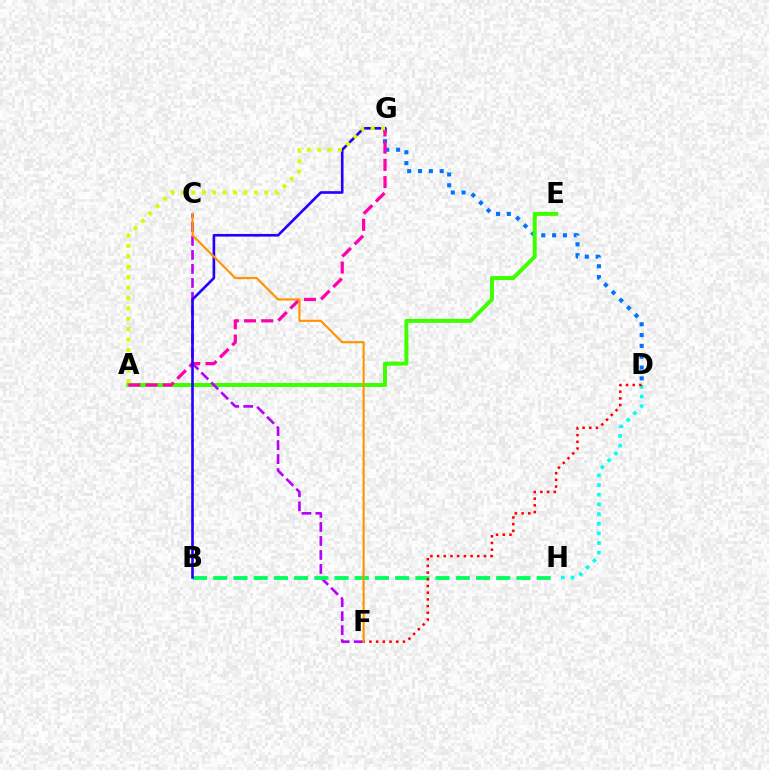{('D', 'G'): [{'color': '#0074ff', 'line_style': 'dotted', 'thickness': 2.94}], ('A', 'E'): [{'color': '#3dff00', 'line_style': 'solid', 'thickness': 2.85}], ('C', 'F'): [{'color': '#b900ff', 'line_style': 'dashed', 'thickness': 1.9}, {'color': '#ff9400', 'line_style': 'solid', 'thickness': 1.54}], ('D', 'H'): [{'color': '#00fff6', 'line_style': 'dotted', 'thickness': 2.63}], ('A', 'G'): [{'color': '#ff00ac', 'line_style': 'dashed', 'thickness': 2.34}, {'color': '#d1ff00', 'line_style': 'dotted', 'thickness': 2.82}], ('B', 'H'): [{'color': '#00ff5c', 'line_style': 'dashed', 'thickness': 2.75}], ('D', 'F'): [{'color': '#ff0000', 'line_style': 'dotted', 'thickness': 1.82}], ('B', 'G'): [{'color': '#2500ff', 'line_style': 'solid', 'thickness': 1.9}]}